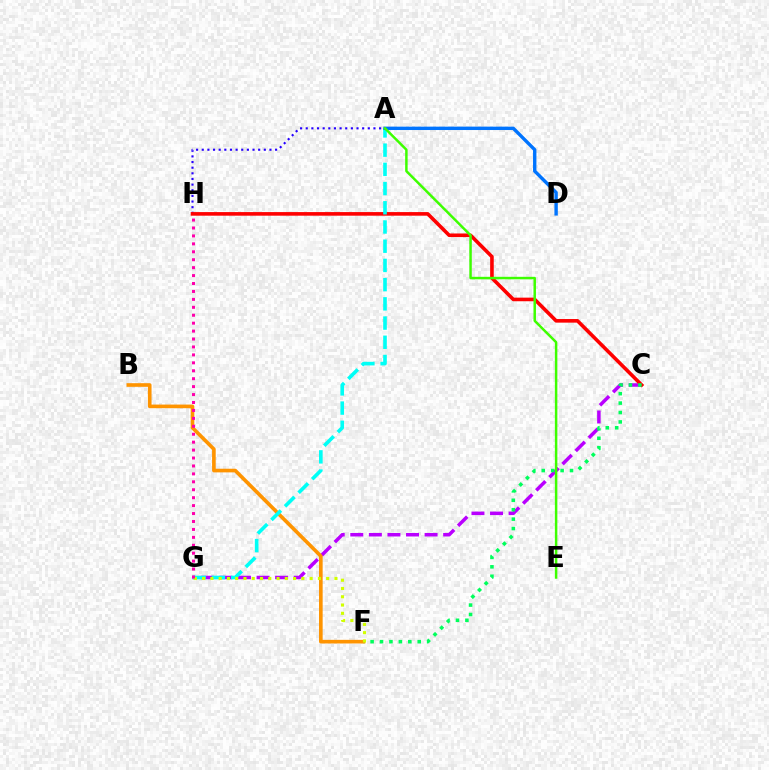{('C', 'G'): [{'color': '#b900ff', 'line_style': 'dashed', 'thickness': 2.52}], ('A', 'H'): [{'color': '#2500ff', 'line_style': 'dotted', 'thickness': 1.53}], ('C', 'H'): [{'color': '#ff0000', 'line_style': 'solid', 'thickness': 2.59}], ('C', 'F'): [{'color': '#00ff5c', 'line_style': 'dotted', 'thickness': 2.56}], ('B', 'F'): [{'color': '#ff9400', 'line_style': 'solid', 'thickness': 2.62}], ('A', 'G'): [{'color': '#00fff6', 'line_style': 'dashed', 'thickness': 2.61}], ('A', 'D'): [{'color': '#0074ff', 'line_style': 'solid', 'thickness': 2.44}], ('F', 'G'): [{'color': '#d1ff00', 'line_style': 'dotted', 'thickness': 2.25}], ('A', 'E'): [{'color': '#3dff00', 'line_style': 'solid', 'thickness': 1.79}], ('G', 'H'): [{'color': '#ff00ac', 'line_style': 'dotted', 'thickness': 2.16}]}